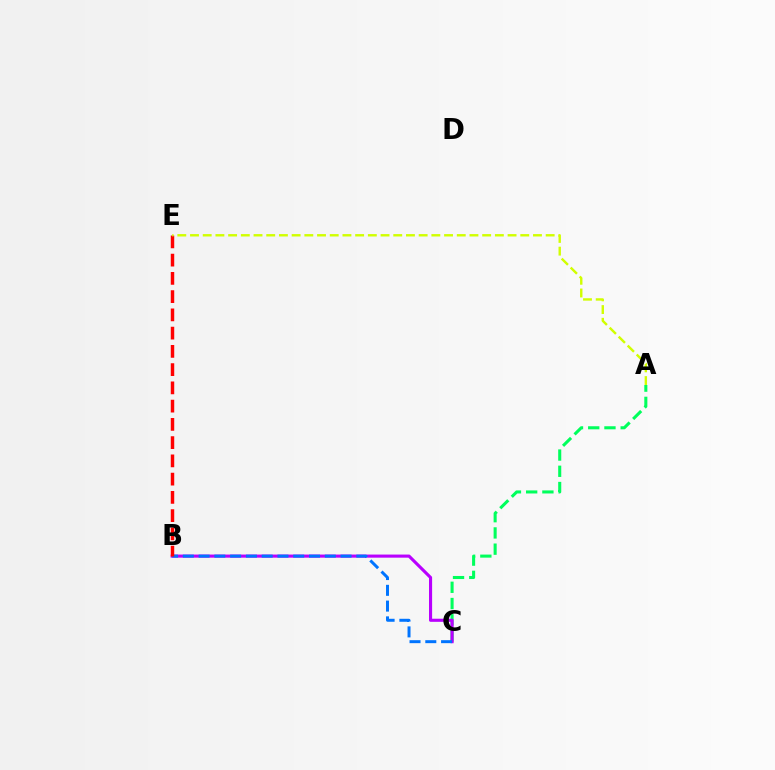{('A', 'C'): [{'color': '#00ff5c', 'line_style': 'dashed', 'thickness': 2.21}], ('B', 'C'): [{'color': '#b900ff', 'line_style': 'solid', 'thickness': 2.24}, {'color': '#0074ff', 'line_style': 'dashed', 'thickness': 2.14}], ('B', 'E'): [{'color': '#ff0000', 'line_style': 'dashed', 'thickness': 2.48}], ('A', 'E'): [{'color': '#d1ff00', 'line_style': 'dashed', 'thickness': 1.73}]}